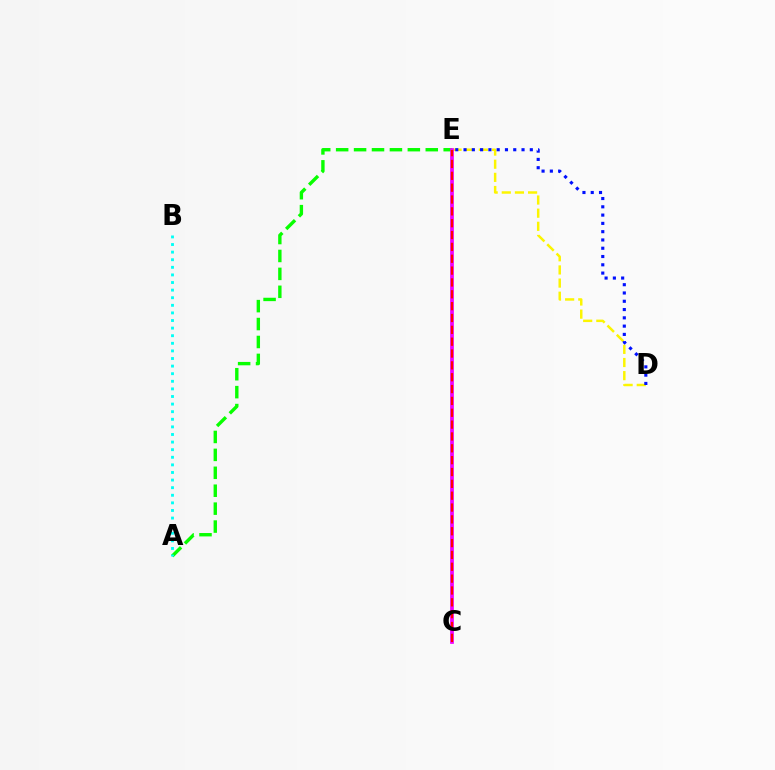{('D', 'E'): [{'color': '#fcf500', 'line_style': 'dashed', 'thickness': 1.79}, {'color': '#0010ff', 'line_style': 'dotted', 'thickness': 2.25}], ('A', 'E'): [{'color': '#08ff00', 'line_style': 'dashed', 'thickness': 2.43}], ('C', 'E'): [{'color': '#ee00ff', 'line_style': 'solid', 'thickness': 2.67}, {'color': '#ff0000', 'line_style': 'dashed', 'thickness': 1.61}], ('A', 'B'): [{'color': '#00fff6', 'line_style': 'dotted', 'thickness': 2.06}]}